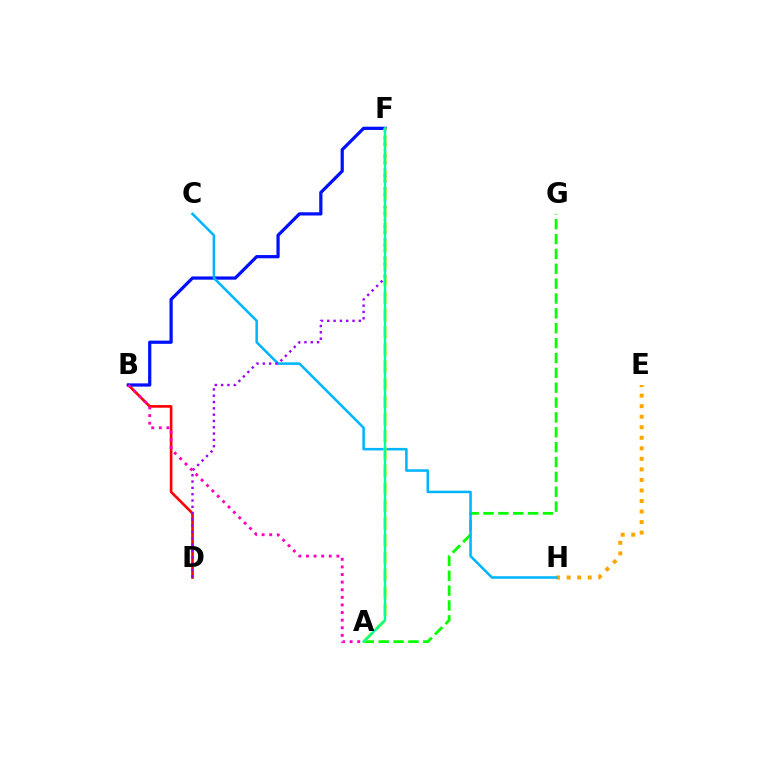{('E', 'H'): [{'color': '#ffa500', 'line_style': 'dotted', 'thickness': 2.86}], ('A', 'G'): [{'color': '#08ff00', 'line_style': 'dashed', 'thickness': 2.02}], ('B', 'D'): [{'color': '#ff0000', 'line_style': 'solid', 'thickness': 1.9}], ('B', 'F'): [{'color': '#0010ff', 'line_style': 'solid', 'thickness': 2.33}], ('C', 'H'): [{'color': '#00b5ff', 'line_style': 'solid', 'thickness': 1.83}], ('A', 'F'): [{'color': '#b3ff00', 'line_style': 'dashed', 'thickness': 2.36}, {'color': '#00ff9d', 'line_style': 'solid', 'thickness': 1.7}], ('D', 'F'): [{'color': '#9b00ff', 'line_style': 'dotted', 'thickness': 1.72}], ('A', 'B'): [{'color': '#ff00bd', 'line_style': 'dotted', 'thickness': 2.07}]}